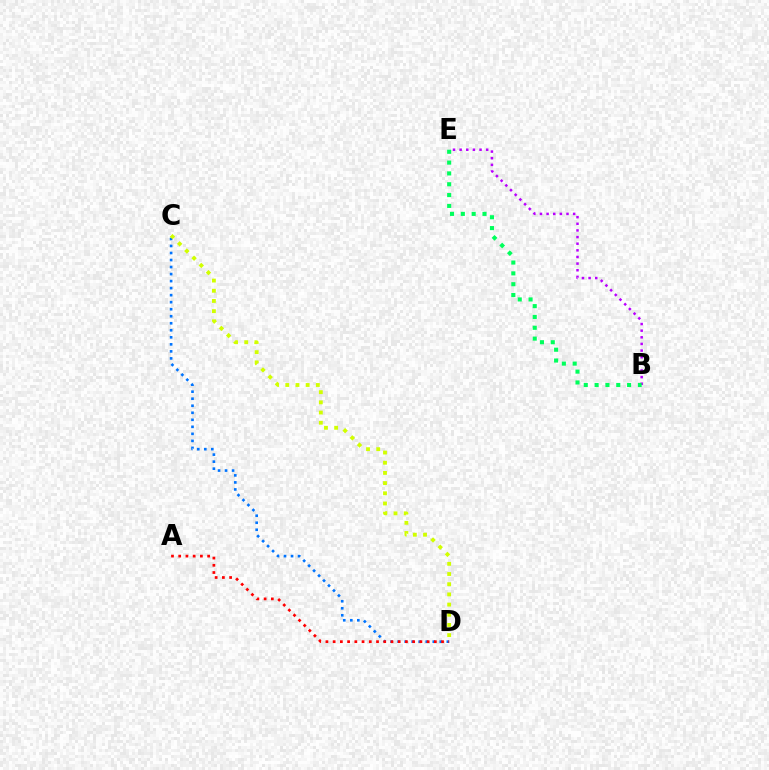{('C', 'D'): [{'color': '#0074ff', 'line_style': 'dotted', 'thickness': 1.91}, {'color': '#d1ff00', 'line_style': 'dotted', 'thickness': 2.77}], ('B', 'E'): [{'color': '#b900ff', 'line_style': 'dotted', 'thickness': 1.8}, {'color': '#00ff5c', 'line_style': 'dotted', 'thickness': 2.94}], ('A', 'D'): [{'color': '#ff0000', 'line_style': 'dotted', 'thickness': 1.96}]}